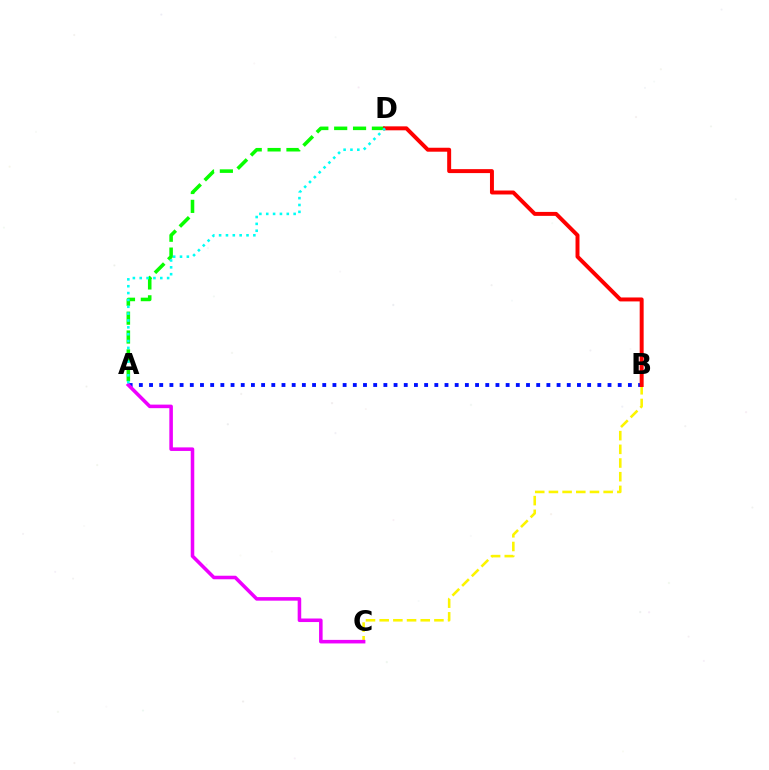{('B', 'C'): [{'color': '#fcf500', 'line_style': 'dashed', 'thickness': 1.86}], ('A', 'B'): [{'color': '#0010ff', 'line_style': 'dotted', 'thickness': 2.77}], ('A', 'D'): [{'color': '#08ff00', 'line_style': 'dashed', 'thickness': 2.56}, {'color': '#00fff6', 'line_style': 'dotted', 'thickness': 1.86}], ('A', 'C'): [{'color': '#ee00ff', 'line_style': 'solid', 'thickness': 2.56}], ('B', 'D'): [{'color': '#ff0000', 'line_style': 'solid', 'thickness': 2.85}]}